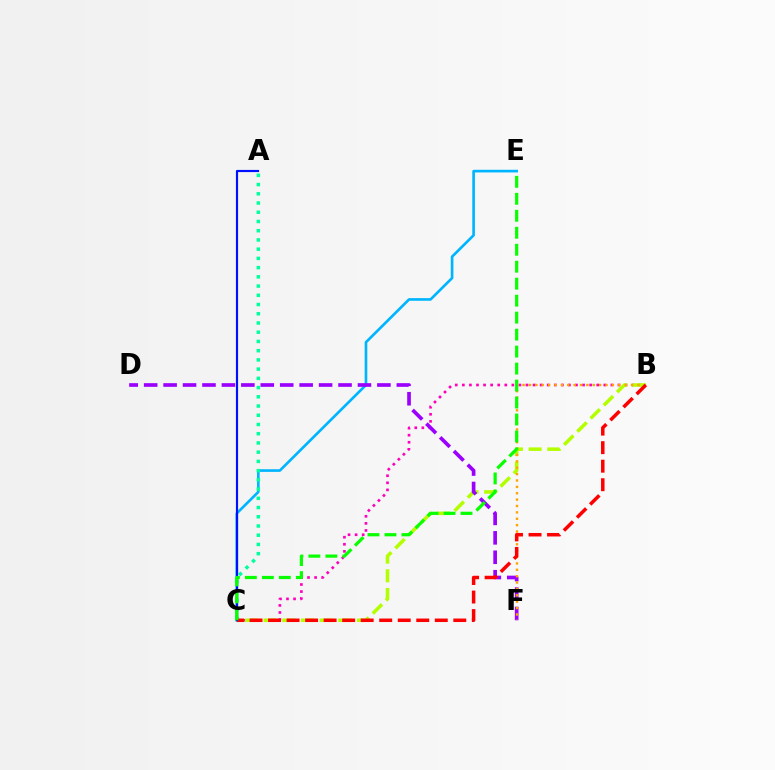{('B', 'C'): [{'color': '#ff00bd', 'line_style': 'dotted', 'thickness': 1.92}, {'color': '#b3ff00', 'line_style': 'dashed', 'thickness': 2.54}, {'color': '#ff0000', 'line_style': 'dashed', 'thickness': 2.52}], ('C', 'E'): [{'color': '#00b5ff', 'line_style': 'solid', 'thickness': 1.91}, {'color': '#08ff00', 'line_style': 'dashed', 'thickness': 2.31}], ('D', 'F'): [{'color': '#9b00ff', 'line_style': 'dashed', 'thickness': 2.64}], ('B', 'F'): [{'color': '#ffa500', 'line_style': 'dotted', 'thickness': 1.73}], ('A', 'C'): [{'color': '#00ff9d', 'line_style': 'dotted', 'thickness': 2.51}, {'color': '#0010ff', 'line_style': 'solid', 'thickness': 1.56}]}